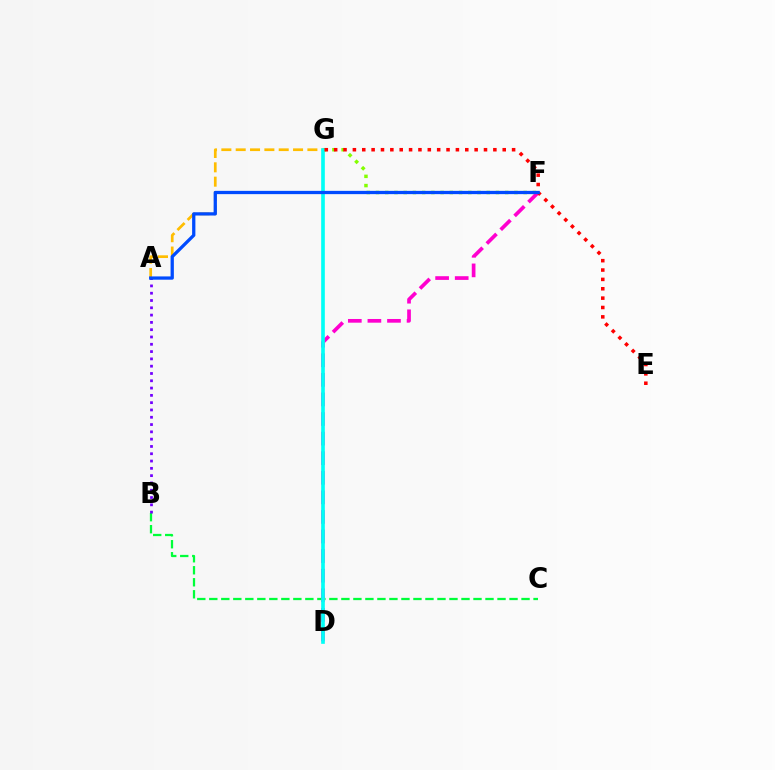{('B', 'C'): [{'color': '#00ff39', 'line_style': 'dashed', 'thickness': 1.63}], ('A', 'G'): [{'color': '#ffbd00', 'line_style': 'dashed', 'thickness': 1.95}], ('A', 'B'): [{'color': '#7200ff', 'line_style': 'dotted', 'thickness': 1.98}], ('F', 'G'): [{'color': '#84ff00', 'line_style': 'dotted', 'thickness': 2.51}], ('D', 'F'): [{'color': '#ff00cf', 'line_style': 'dashed', 'thickness': 2.66}], ('D', 'G'): [{'color': '#00fff6', 'line_style': 'solid', 'thickness': 2.63}], ('E', 'G'): [{'color': '#ff0000', 'line_style': 'dotted', 'thickness': 2.54}], ('A', 'F'): [{'color': '#004bff', 'line_style': 'solid', 'thickness': 2.35}]}